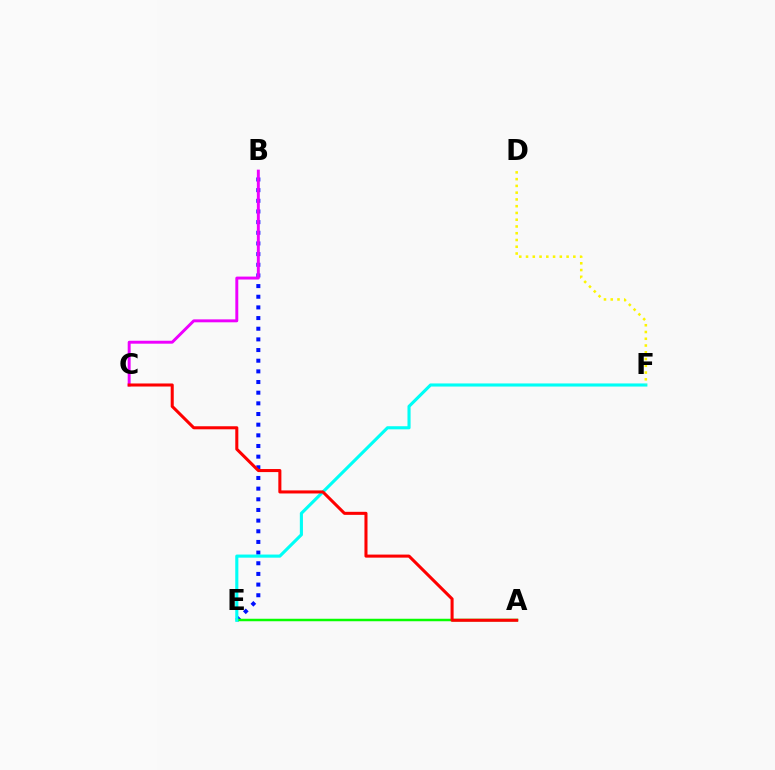{('B', 'E'): [{'color': '#0010ff', 'line_style': 'dotted', 'thickness': 2.9}], ('A', 'E'): [{'color': '#08ff00', 'line_style': 'solid', 'thickness': 1.8}], ('E', 'F'): [{'color': '#00fff6', 'line_style': 'solid', 'thickness': 2.24}], ('D', 'F'): [{'color': '#fcf500', 'line_style': 'dotted', 'thickness': 1.84}], ('B', 'C'): [{'color': '#ee00ff', 'line_style': 'solid', 'thickness': 2.11}], ('A', 'C'): [{'color': '#ff0000', 'line_style': 'solid', 'thickness': 2.2}]}